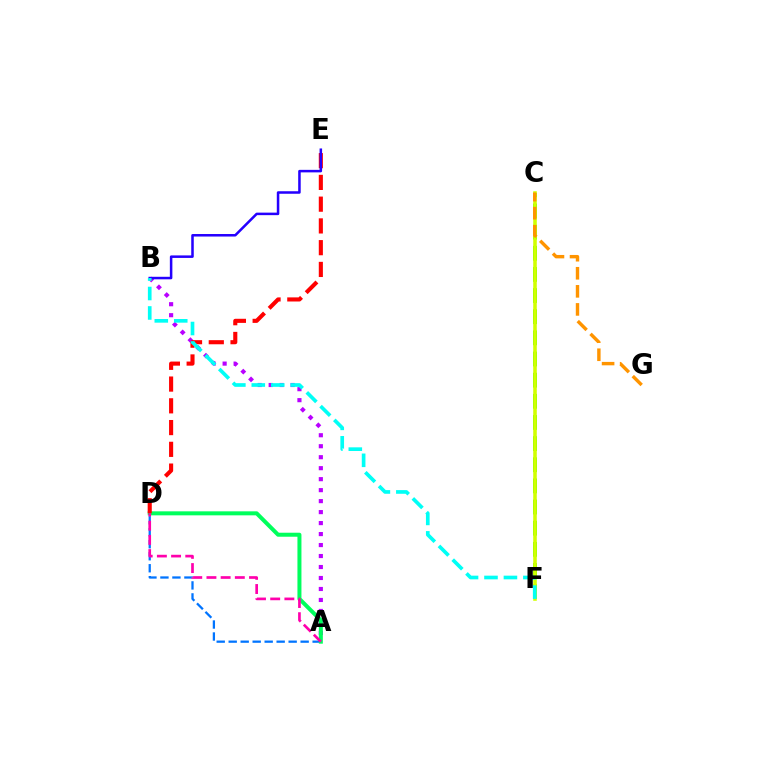{('A', 'B'): [{'color': '#b900ff', 'line_style': 'dotted', 'thickness': 2.98}], ('A', 'D'): [{'color': '#0074ff', 'line_style': 'dashed', 'thickness': 1.63}, {'color': '#00ff5c', 'line_style': 'solid', 'thickness': 2.88}, {'color': '#ff00ac', 'line_style': 'dashed', 'thickness': 1.93}], ('C', 'F'): [{'color': '#3dff00', 'line_style': 'dashed', 'thickness': 2.87}, {'color': '#d1ff00', 'line_style': 'solid', 'thickness': 2.56}], ('D', 'E'): [{'color': '#ff0000', 'line_style': 'dashed', 'thickness': 2.96}], ('C', 'G'): [{'color': '#ff9400', 'line_style': 'dashed', 'thickness': 2.45}], ('B', 'E'): [{'color': '#2500ff', 'line_style': 'solid', 'thickness': 1.82}], ('B', 'F'): [{'color': '#00fff6', 'line_style': 'dashed', 'thickness': 2.64}]}